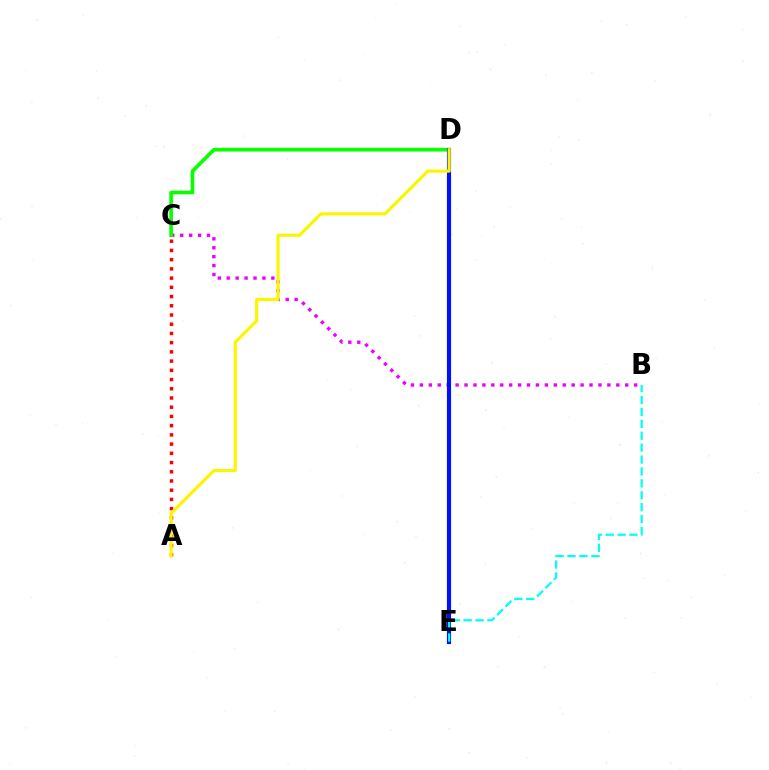{('B', 'C'): [{'color': '#ee00ff', 'line_style': 'dotted', 'thickness': 2.43}], ('A', 'C'): [{'color': '#ff0000', 'line_style': 'dotted', 'thickness': 2.51}], ('C', 'D'): [{'color': '#08ff00', 'line_style': 'solid', 'thickness': 2.63}], ('D', 'E'): [{'color': '#0010ff', 'line_style': 'solid', 'thickness': 2.97}], ('B', 'E'): [{'color': '#00fff6', 'line_style': 'dashed', 'thickness': 1.62}], ('A', 'D'): [{'color': '#fcf500', 'line_style': 'solid', 'thickness': 2.28}]}